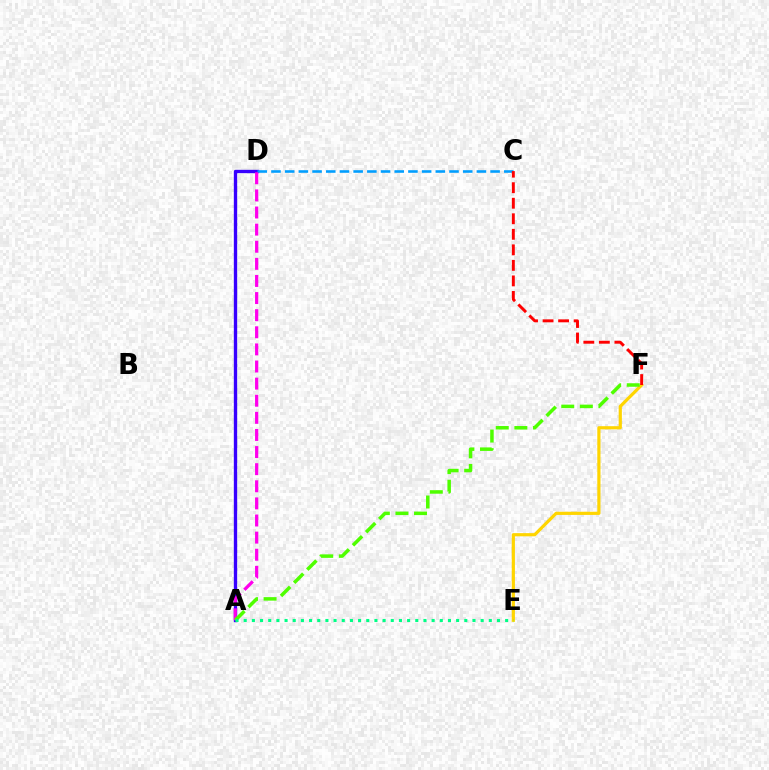{('A', 'D'): [{'color': '#3700ff', 'line_style': 'solid', 'thickness': 2.41}, {'color': '#ff00ed', 'line_style': 'dashed', 'thickness': 2.32}], ('C', 'D'): [{'color': '#009eff', 'line_style': 'dashed', 'thickness': 1.86}], ('E', 'F'): [{'color': '#ffd500', 'line_style': 'solid', 'thickness': 2.3}], ('A', 'F'): [{'color': '#4fff00', 'line_style': 'dashed', 'thickness': 2.53}], ('C', 'F'): [{'color': '#ff0000', 'line_style': 'dashed', 'thickness': 2.11}], ('A', 'E'): [{'color': '#00ff86', 'line_style': 'dotted', 'thickness': 2.22}]}